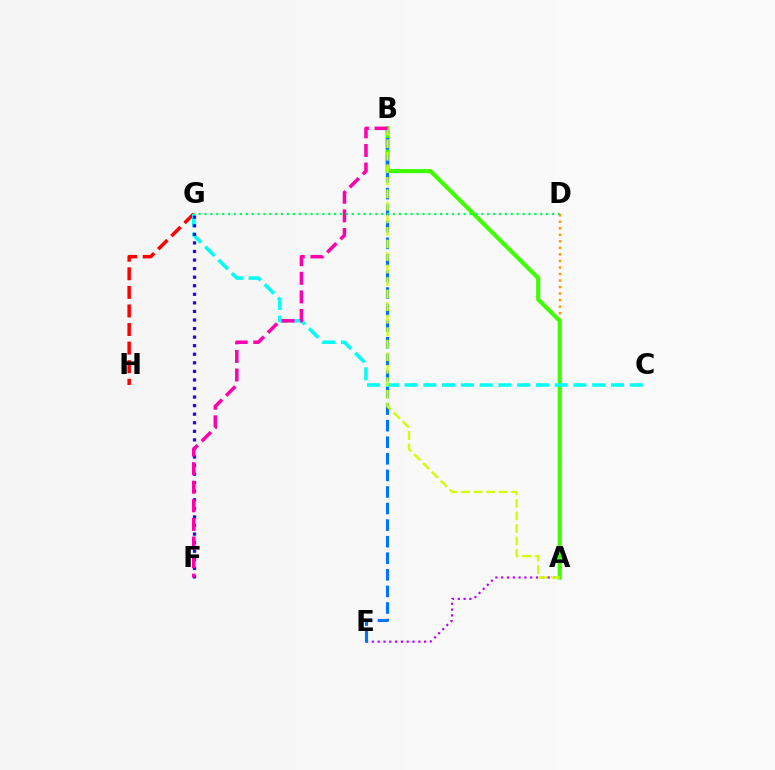{('A', 'E'): [{'color': '#b900ff', 'line_style': 'dotted', 'thickness': 1.58}], ('A', 'D'): [{'color': '#ff9400', 'line_style': 'dotted', 'thickness': 1.77}], ('A', 'B'): [{'color': '#3dff00', 'line_style': 'solid', 'thickness': 2.96}, {'color': '#d1ff00', 'line_style': 'dashed', 'thickness': 1.7}], ('G', 'H'): [{'color': '#ff0000', 'line_style': 'dashed', 'thickness': 2.52}], ('B', 'E'): [{'color': '#0074ff', 'line_style': 'dashed', 'thickness': 2.25}], ('C', 'G'): [{'color': '#00fff6', 'line_style': 'dashed', 'thickness': 2.55}], ('F', 'G'): [{'color': '#2500ff', 'line_style': 'dotted', 'thickness': 2.33}], ('B', 'F'): [{'color': '#ff00ac', 'line_style': 'dashed', 'thickness': 2.53}], ('D', 'G'): [{'color': '#00ff5c', 'line_style': 'dotted', 'thickness': 1.6}]}